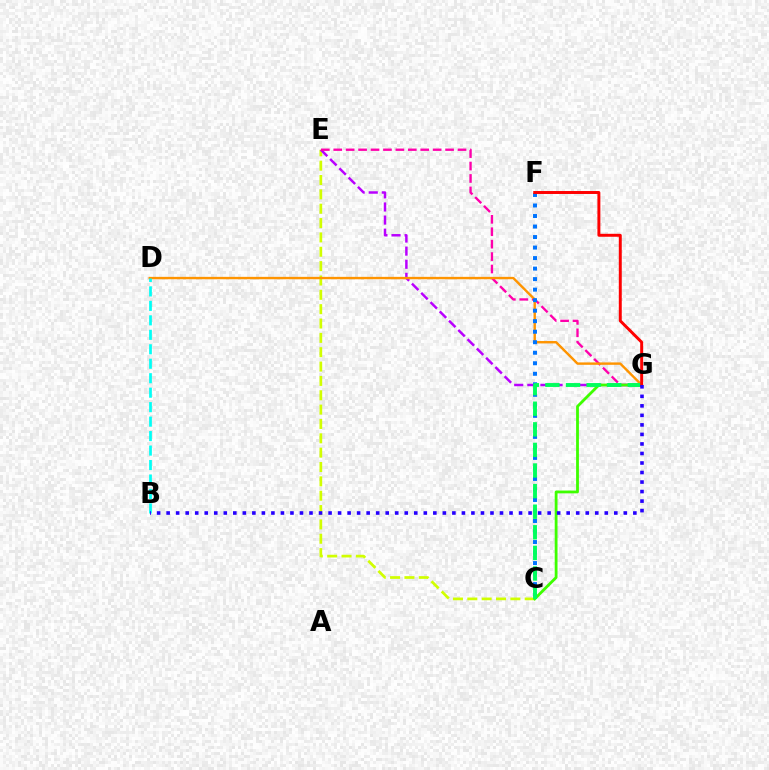{('C', 'E'): [{'color': '#d1ff00', 'line_style': 'dashed', 'thickness': 1.95}], ('E', 'G'): [{'color': '#b900ff', 'line_style': 'dashed', 'thickness': 1.78}, {'color': '#ff00ac', 'line_style': 'dashed', 'thickness': 1.69}], ('D', 'G'): [{'color': '#ff9400', 'line_style': 'solid', 'thickness': 1.73}], ('C', 'G'): [{'color': '#3dff00', 'line_style': 'solid', 'thickness': 2.02}, {'color': '#00ff5c', 'line_style': 'dashed', 'thickness': 2.8}], ('B', 'D'): [{'color': '#00fff6', 'line_style': 'dashed', 'thickness': 1.97}], ('C', 'F'): [{'color': '#0074ff', 'line_style': 'dotted', 'thickness': 2.86}], ('F', 'G'): [{'color': '#ff0000', 'line_style': 'solid', 'thickness': 2.13}], ('B', 'G'): [{'color': '#2500ff', 'line_style': 'dotted', 'thickness': 2.59}]}